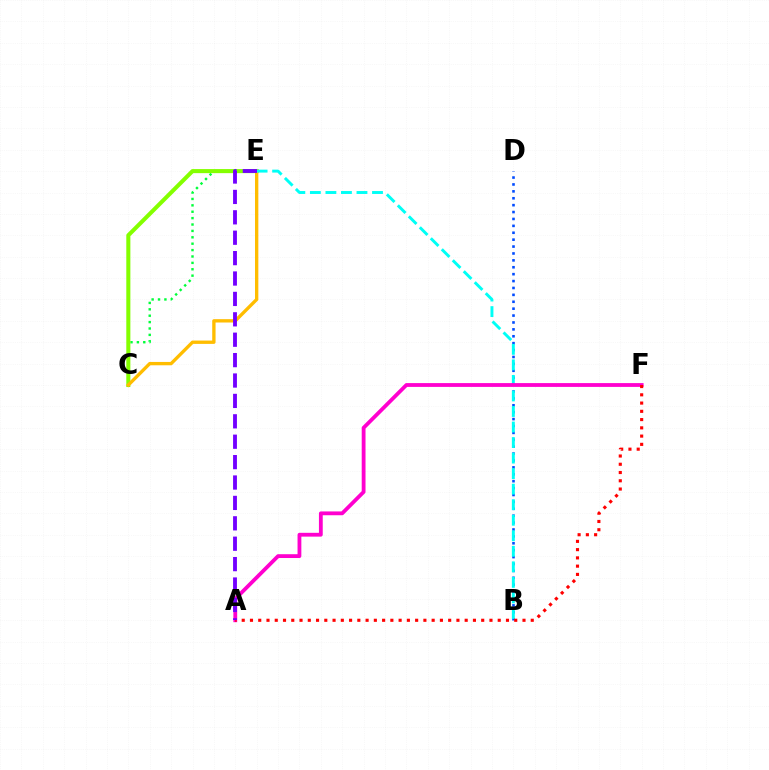{('C', 'E'): [{'color': '#00ff39', 'line_style': 'dotted', 'thickness': 1.74}, {'color': '#84ff00', 'line_style': 'solid', 'thickness': 2.93}, {'color': '#ffbd00', 'line_style': 'solid', 'thickness': 2.41}], ('B', 'D'): [{'color': '#004bff', 'line_style': 'dotted', 'thickness': 1.87}], ('B', 'E'): [{'color': '#00fff6', 'line_style': 'dashed', 'thickness': 2.11}], ('A', 'F'): [{'color': '#ff00cf', 'line_style': 'solid', 'thickness': 2.74}, {'color': '#ff0000', 'line_style': 'dotted', 'thickness': 2.24}], ('A', 'E'): [{'color': '#7200ff', 'line_style': 'dashed', 'thickness': 2.77}]}